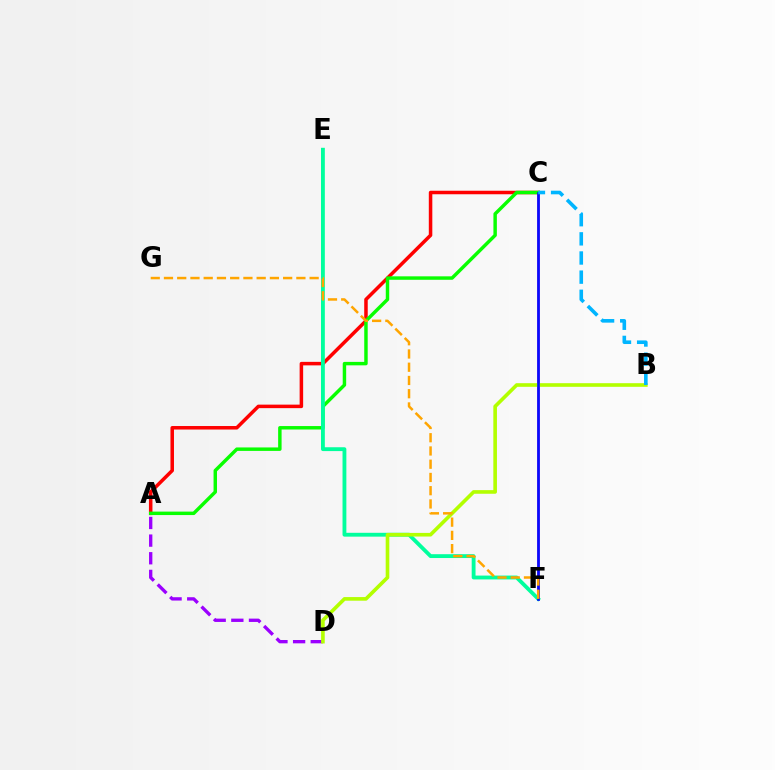{('C', 'F'): [{'color': '#ff00bd', 'line_style': 'solid', 'thickness': 1.81}, {'color': '#0010ff', 'line_style': 'solid', 'thickness': 1.91}], ('A', 'D'): [{'color': '#9b00ff', 'line_style': 'dashed', 'thickness': 2.4}], ('A', 'C'): [{'color': '#ff0000', 'line_style': 'solid', 'thickness': 2.53}, {'color': '#08ff00', 'line_style': 'solid', 'thickness': 2.48}], ('E', 'F'): [{'color': '#00ff9d', 'line_style': 'solid', 'thickness': 2.76}], ('B', 'D'): [{'color': '#b3ff00', 'line_style': 'solid', 'thickness': 2.61}], ('F', 'G'): [{'color': '#ffa500', 'line_style': 'dashed', 'thickness': 1.8}], ('B', 'C'): [{'color': '#00b5ff', 'line_style': 'dashed', 'thickness': 2.6}]}